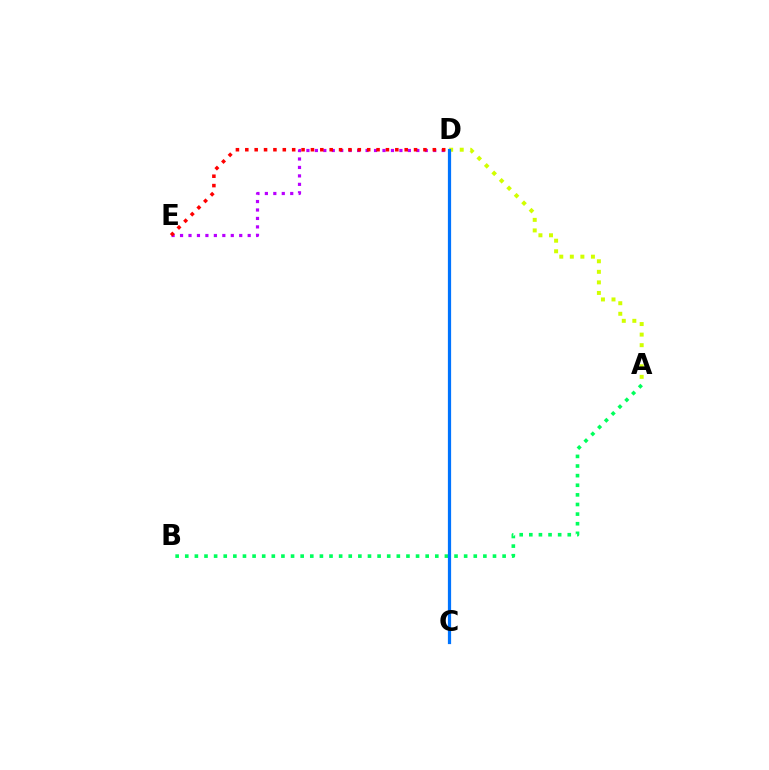{('D', 'E'): [{'color': '#b900ff', 'line_style': 'dotted', 'thickness': 2.3}, {'color': '#ff0000', 'line_style': 'dotted', 'thickness': 2.55}], ('A', 'B'): [{'color': '#00ff5c', 'line_style': 'dotted', 'thickness': 2.61}], ('A', 'D'): [{'color': '#d1ff00', 'line_style': 'dotted', 'thickness': 2.87}], ('C', 'D'): [{'color': '#0074ff', 'line_style': 'solid', 'thickness': 2.32}]}